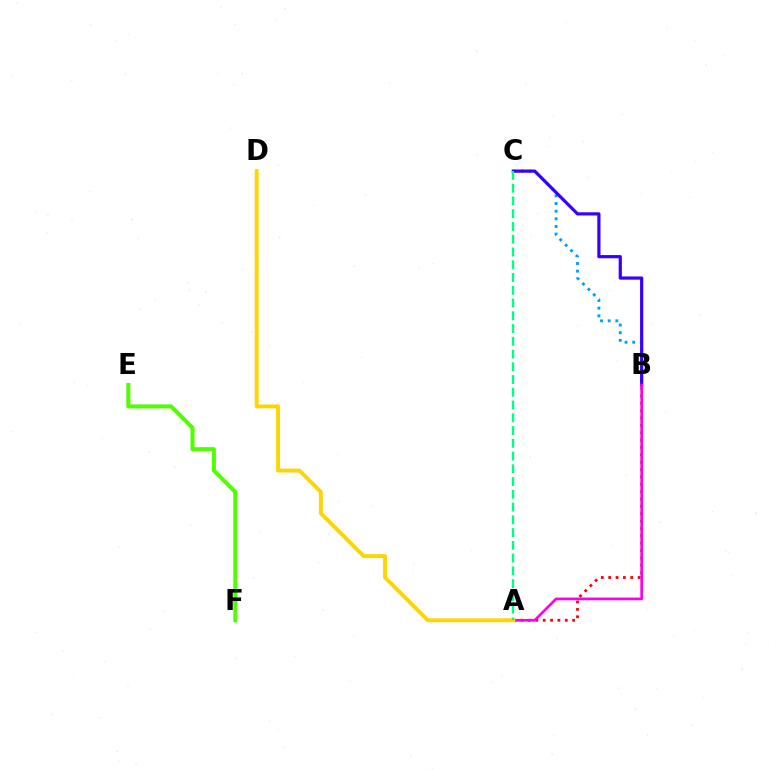{('B', 'C'): [{'color': '#009eff', 'line_style': 'dotted', 'thickness': 2.08}, {'color': '#3700ff', 'line_style': 'solid', 'thickness': 2.3}], ('A', 'B'): [{'color': '#ff0000', 'line_style': 'dotted', 'thickness': 2.0}, {'color': '#ff00ed', 'line_style': 'solid', 'thickness': 1.94}], ('A', 'D'): [{'color': '#ffd500', 'line_style': 'solid', 'thickness': 2.8}], ('E', 'F'): [{'color': '#4fff00', 'line_style': 'solid', 'thickness': 2.9}], ('A', 'C'): [{'color': '#00ff86', 'line_style': 'dashed', 'thickness': 1.73}]}